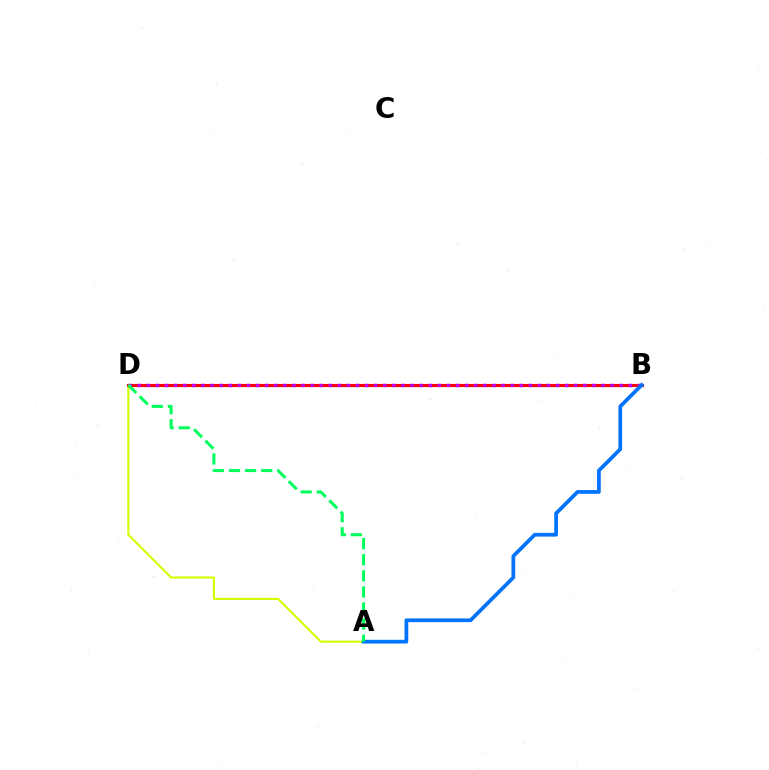{('A', 'D'): [{'color': '#d1ff00', 'line_style': 'solid', 'thickness': 1.51}, {'color': '#00ff5c', 'line_style': 'dashed', 'thickness': 2.19}], ('B', 'D'): [{'color': '#ff0000', 'line_style': 'solid', 'thickness': 2.23}, {'color': '#b900ff', 'line_style': 'dotted', 'thickness': 2.47}], ('A', 'B'): [{'color': '#0074ff', 'line_style': 'solid', 'thickness': 2.68}]}